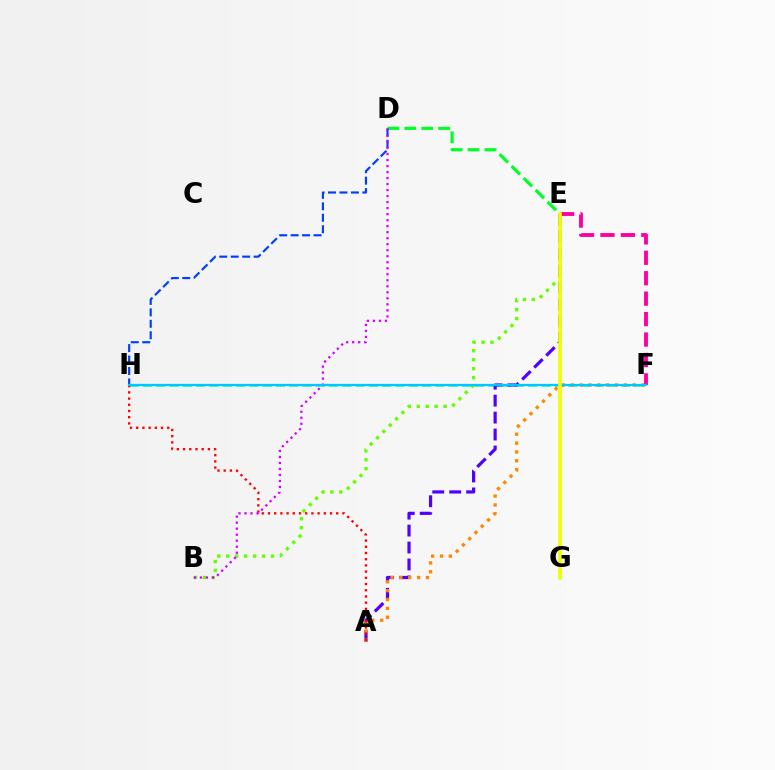{('F', 'H'): [{'color': '#00ffaf', 'line_style': 'dashed', 'thickness': 1.81}, {'color': '#00c7ff', 'line_style': 'solid', 'thickness': 1.61}], ('D', 'E'): [{'color': '#00ff27', 'line_style': 'dashed', 'thickness': 2.3}], ('B', 'E'): [{'color': '#66ff00', 'line_style': 'dotted', 'thickness': 2.43}], ('A', 'E'): [{'color': '#4f00ff', 'line_style': 'dashed', 'thickness': 2.3}], ('A', 'F'): [{'color': '#ff8800', 'line_style': 'dotted', 'thickness': 2.41}], ('A', 'H'): [{'color': '#ff0000', 'line_style': 'dotted', 'thickness': 1.69}], ('D', 'H'): [{'color': '#003fff', 'line_style': 'dashed', 'thickness': 1.56}], ('E', 'F'): [{'color': '#ff00a0', 'line_style': 'dashed', 'thickness': 2.78}], ('B', 'D'): [{'color': '#d600ff', 'line_style': 'dotted', 'thickness': 1.63}], ('E', 'G'): [{'color': '#eeff00', 'line_style': 'solid', 'thickness': 2.62}]}